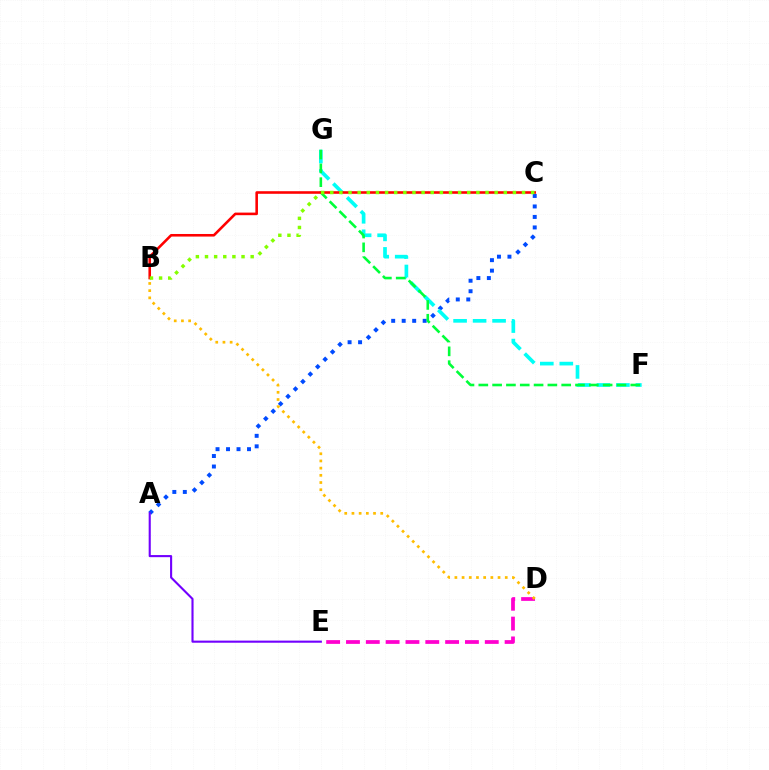{('A', 'C'): [{'color': '#004bff', 'line_style': 'dotted', 'thickness': 2.85}], ('F', 'G'): [{'color': '#00fff6', 'line_style': 'dashed', 'thickness': 2.65}, {'color': '#00ff39', 'line_style': 'dashed', 'thickness': 1.88}], ('D', 'E'): [{'color': '#ff00cf', 'line_style': 'dashed', 'thickness': 2.69}], ('B', 'D'): [{'color': '#ffbd00', 'line_style': 'dotted', 'thickness': 1.96}], ('B', 'C'): [{'color': '#ff0000', 'line_style': 'solid', 'thickness': 1.86}, {'color': '#84ff00', 'line_style': 'dotted', 'thickness': 2.48}], ('A', 'E'): [{'color': '#7200ff', 'line_style': 'solid', 'thickness': 1.52}]}